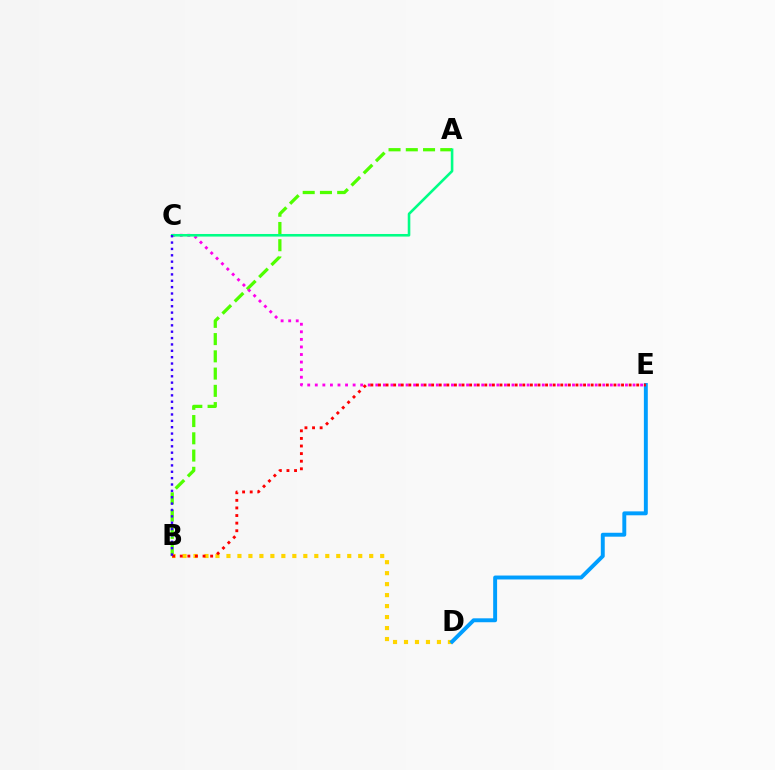{('A', 'B'): [{'color': '#4fff00', 'line_style': 'dashed', 'thickness': 2.34}], ('B', 'D'): [{'color': '#ffd500', 'line_style': 'dotted', 'thickness': 2.98}], ('D', 'E'): [{'color': '#009eff', 'line_style': 'solid', 'thickness': 2.82}], ('C', 'E'): [{'color': '#ff00ed', 'line_style': 'dotted', 'thickness': 2.06}], ('B', 'E'): [{'color': '#ff0000', 'line_style': 'dotted', 'thickness': 2.06}], ('A', 'C'): [{'color': '#00ff86', 'line_style': 'solid', 'thickness': 1.87}], ('B', 'C'): [{'color': '#3700ff', 'line_style': 'dotted', 'thickness': 1.73}]}